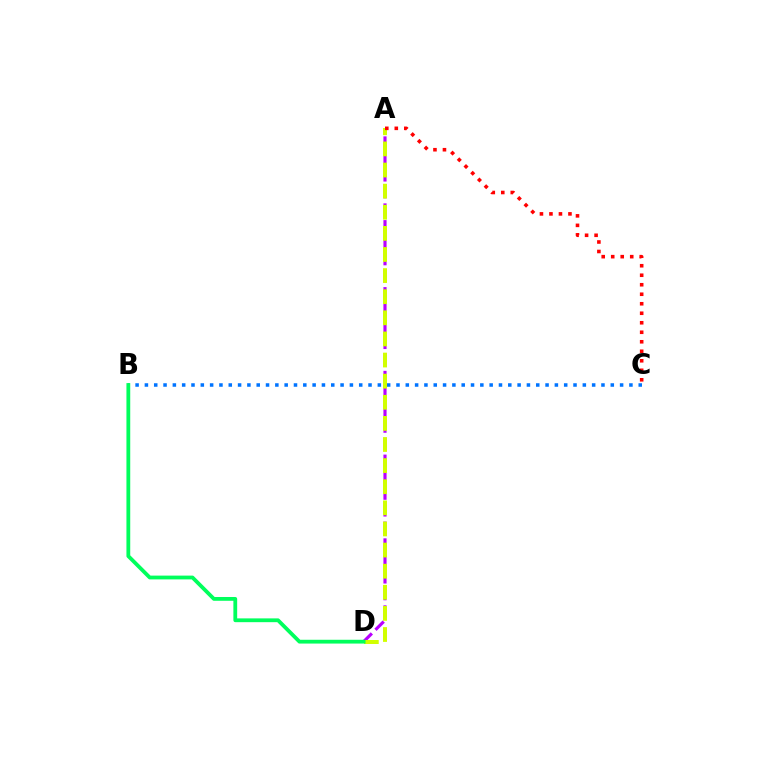{('B', 'C'): [{'color': '#0074ff', 'line_style': 'dotted', 'thickness': 2.53}], ('A', 'D'): [{'color': '#b900ff', 'line_style': 'dashed', 'thickness': 2.28}, {'color': '#d1ff00', 'line_style': 'dashed', 'thickness': 2.87}], ('A', 'C'): [{'color': '#ff0000', 'line_style': 'dotted', 'thickness': 2.58}], ('B', 'D'): [{'color': '#00ff5c', 'line_style': 'solid', 'thickness': 2.73}]}